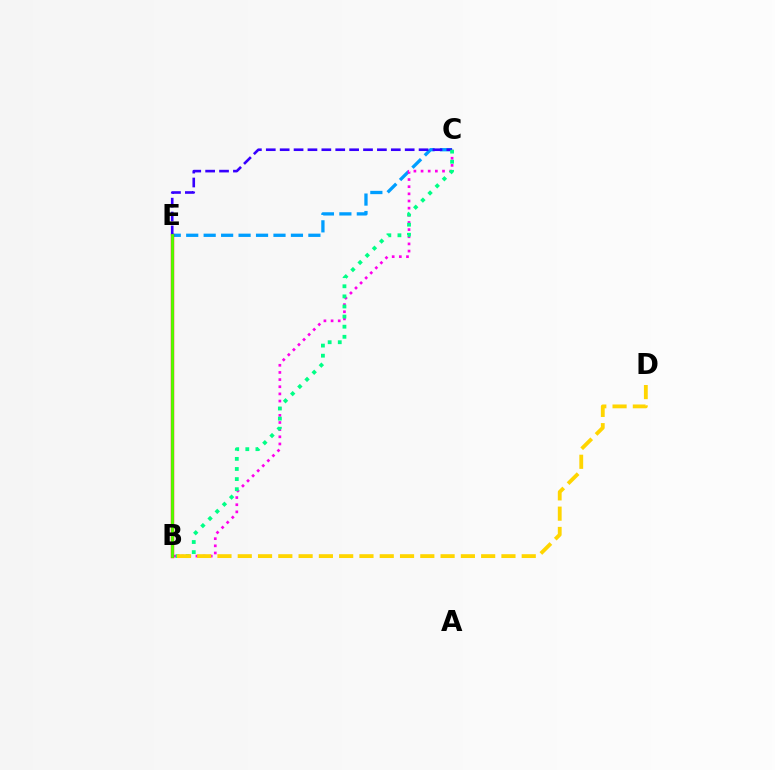{('C', 'E'): [{'color': '#009eff', 'line_style': 'dashed', 'thickness': 2.37}, {'color': '#3700ff', 'line_style': 'dashed', 'thickness': 1.89}], ('B', 'C'): [{'color': '#ff00ed', 'line_style': 'dotted', 'thickness': 1.94}, {'color': '#00ff86', 'line_style': 'dotted', 'thickness': 2.75}], ('B', 'E'): [{'color': '#ff0000', 'line_style': 'solid', 'thickness': 2.43}, {'color': '#4fff00', 'line_style': 'solid', 'thickness': 2.03}], ('B', 'D'): [{'color': '#ffd500', 'line_style': 'dashed', 'thickness': 2.76}]}